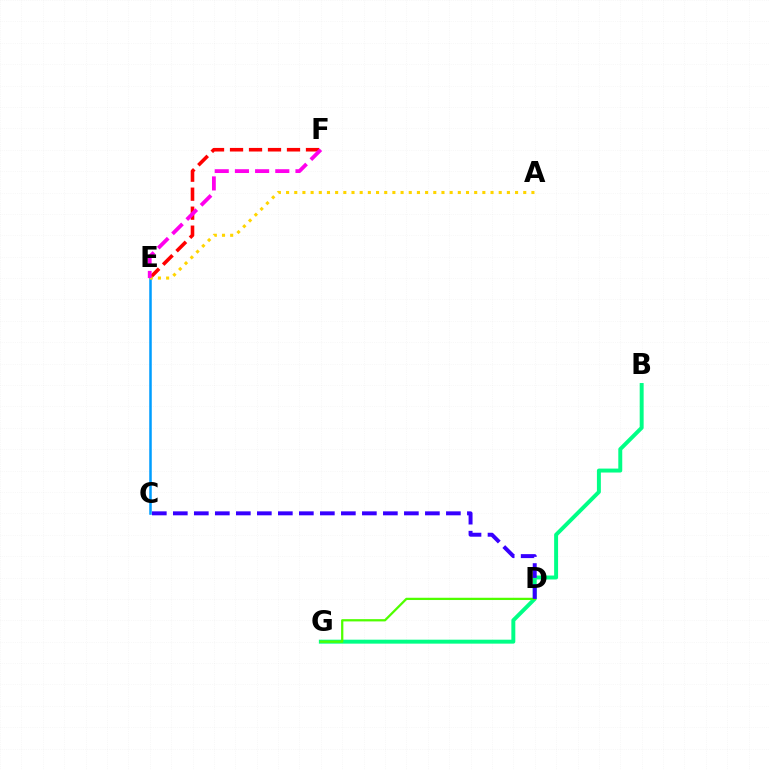{('B', 'G'): [{'color': '#00ff86', 'line_style': 'solid', 'thickness': 2.84}], ('C', 'E'): [{'color': '#009eff', 'line_style': 'solid', 'thickness': 1.82}], ('D', 'G'): [{'color': '#4fff00', 'line_style': 'solid', 'thickness': 1.63}], ('E', 'F'): [{'color': '#ff0000', 'line_style': 'dashed', 'thickness': 2.58}, {'color': '#ff00ed', 'line_style': 'dashed', 'thickness': 2.74}], ('A', 'E'): [{'color': '#ffd500', 'line_style': 'dotted', 'thickness': 2.22}], ('C', 'D'): [{'color': '#3700ff', 'line_style': 'dashed', 'thickness': 2.85}]}